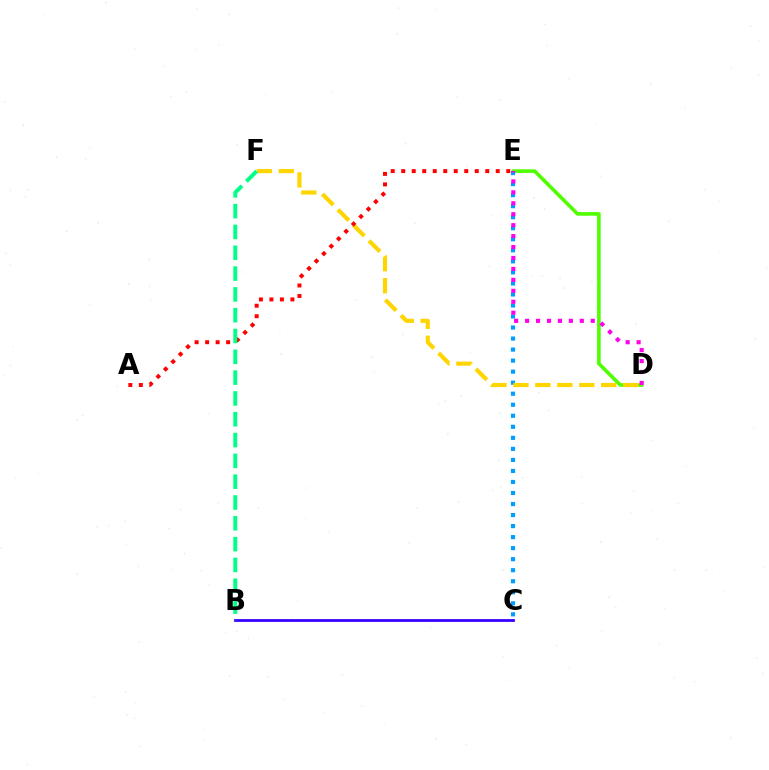{('D', 'E'): [{'color': '#4fff00', 'line_style': 'solid', 'thickness': 2.59}, {'color': '#ff00ed', 'line_style': 'dotted', 'thickness': 2.97}], ('B', 'C'): [{'color': '#3700ff', 'line_style': 'solid', 'thickness': 2.01}], ('C', 'E'): [{'color': '#009eff', 'line_style': 'dotted', 'thickness': 3.0}], ('D', 'F'): [{'color': '#ffd500', 'line_style': 'dashed', 'thickness': 2.98}], ('A', 'E'): [{'color': '#ff0000', 'line_style': 'dotted', 'thickness': 2.85}], ('B', 'F'): [{'color': '#00ff86', 'line_style': 'dashed', 'thickness': 2.83}]}